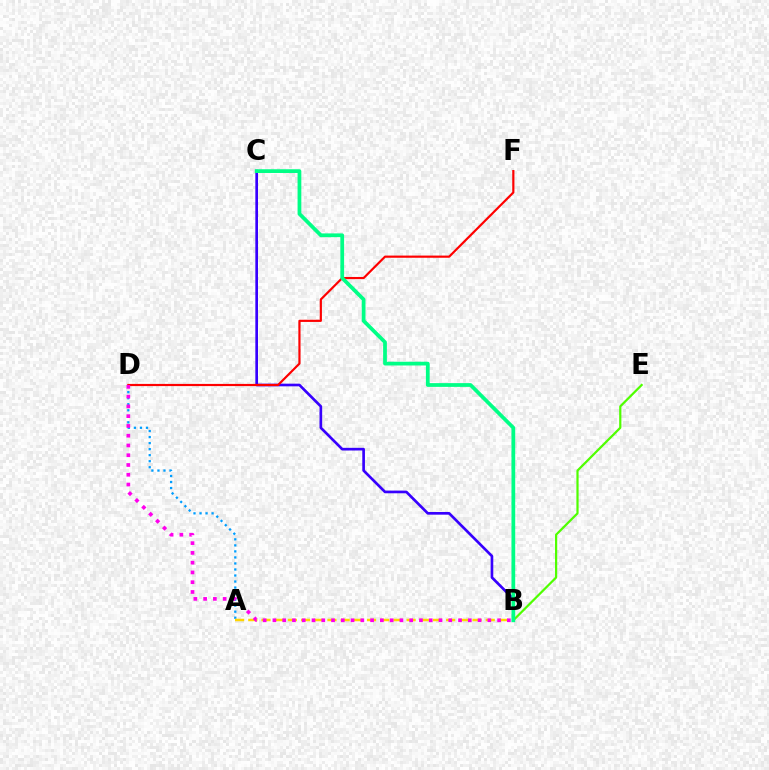{('B', 'C'): [{'color': '#3700ff', 'line_style': 'solid', 'thickness': 1.92}, {'color': '#00ff86', 'line_style': 'solid', 'thickness': 2.7}], ('A', 'D'): [{'color': '#009eff', 'line_style': 'dotted', 'thickness': 1.64}], ('A', 'B'): [{'color': '#ffd500', 'line_style': 'dashed', 'thickness': 1.79}], ('D', 'F'): [{'color': '#ff0000', 'line_style': 'solid', 'thickness': 1.57}], ('B', 'D'): [{'color': '#ff00ed', 'line_style': 'dotted', 'thickness': 2.65}], ('B', 'E'): [{'color': '#4fff00', 'line_style': 'solid', 'thickness': 1.59}]}